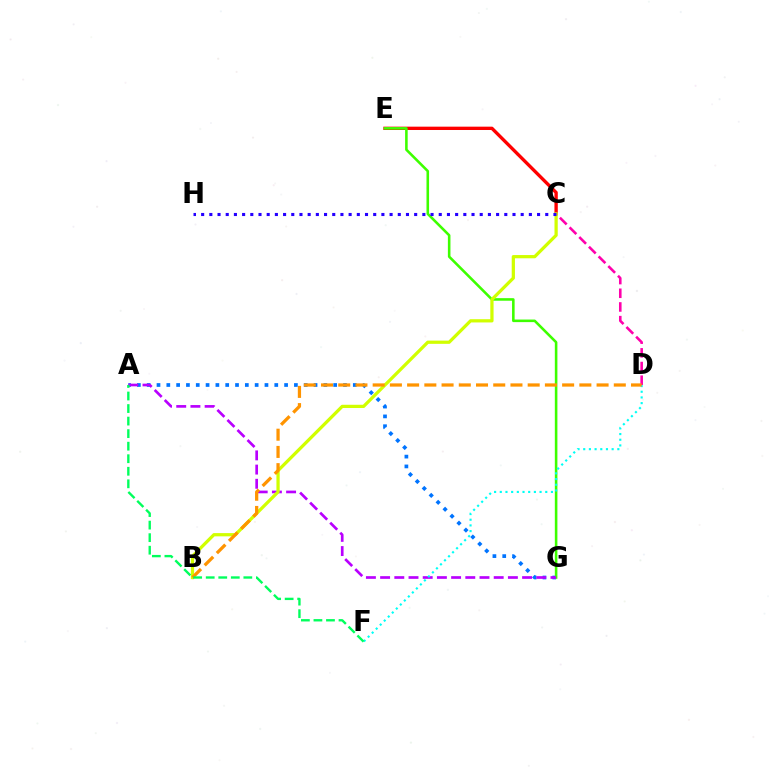{('C', 'E'): [{'color': '#ff0000', 'line_style': 'solid', 'thickness': 2.4}], ('A', 'G'): [{'color': '#0074ff', 'line_style': 'dotted', 'thickness': 2.67}, {'color': '#b900ff', 'line_style': 'dashed', 'thickness': 1.93}], ('E', 'G'): [{'color': '#3dff00', 'line_style': 'solid', 'thickness': 1.85}], ('C', 'D'): [{'color': '#ff00ac', 'line_style': 'dashed', 'thickness': 1.86}], ('B', 'C'): [{'color': '#d1ff00', 'line_style': 'solid', 'thickness': 2.33}], ('D', 'F'): [{'color': '#00fff6', 'line_style': 'dotted', 'thickness': 1.54}], ('B', 'D'): [{'color': '#ff9400', 'line_style': 'dashed', 'thickness': 2.34}], ('A', 'F'): [{'color': '#00ff5c', 'line_style': 'dashed', 'thickness': 1.7}], ('C', 'H'): [{'color': '#2500ff', 'line_style': 'dotted', 'thickness': 2.23}]}